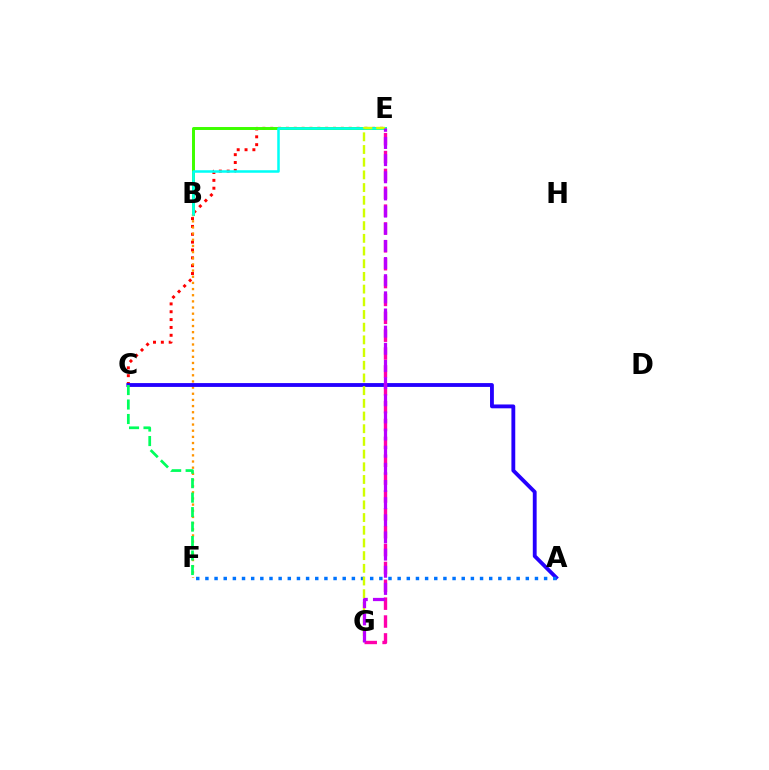{('C', 'E'): [{'color': '#ff0000', 'line_style': 'dotted', 'thickness': 2.13}], ('B', 'E'): [{'color': '#3dff00', 'line_style': 'solid', 'thickness': 2.14}, {'color': '#00fff6', 'line_style': 'solid', 'thickness': 1.82}], ('B', 'F'): [{'color': '#ff9400', 'line_style': 'dotted', 'thickness': 1.67}], ('A', 'C'): [{'color': '#2500ff', 'line_style': 'solid', 'thickness': 2.76}], ('E', 'G'): [{'color': '#ff00ac', 'line_style': 'dashed', 'thickness': 2.43}, {'color': '#d1ff00', 'line_style': 'dashed', 'thickness': 1.72}, {'color': '#b900ff', 'line_style': 'dashed', 'thickness': 2.33}], ('C', 'F'): [{'color': '#00ff5c', 'line_style': 'dashed', 'thickness': 1.97}], ('A', 'F'): [{'color': '#0074ff', 'line_style': 'dotted', 'thickness': 2.49}]}